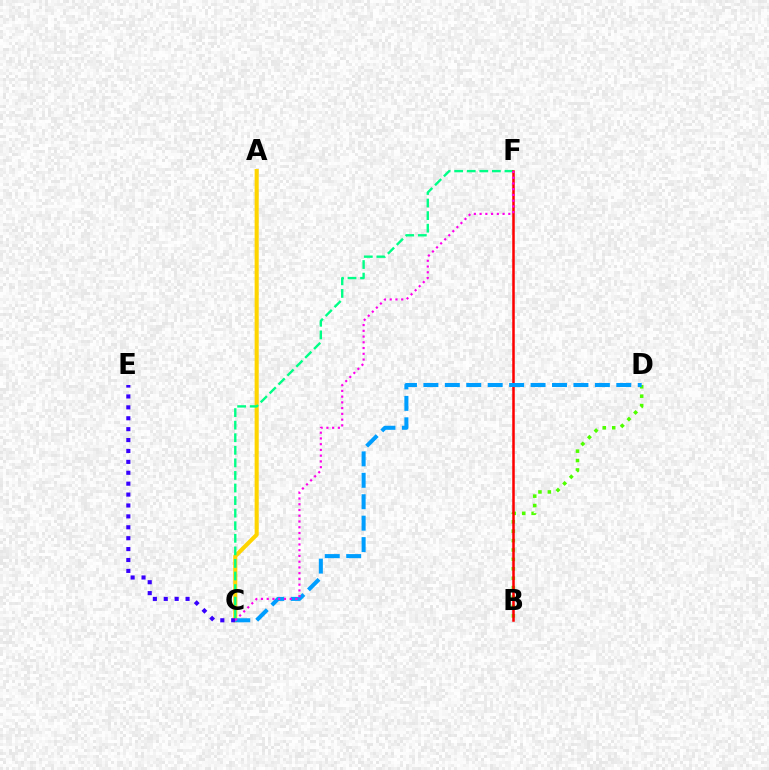{('B', 'D'): [{'color': '#4fff00', 'line_style': 'dotted', 'thickness': 2.56}], ('A', 'C'): [{'color': '#ffd500', 'line_style': 'solid', 'thickness': 2.95}], ('C', 'F'): [{'color': '#00ff86', 'line_style': 'dashed', 'thickness': 1.71}, {'color': '#ff00ed', 'line_style': 'dotted', 'thickness': 1.56}], ('B', 'F'): [{'color': '#ff0000', 'line_style': 'solid', 'thickness': 1.82}], ('C', 'E'): [{'color': '#3700ff', 'line_style': 'dotted', 'thickness': 2.96}], ('C', 'D'): [{'color': '#009eff', 'line_style': 'dashed', 'thickness': 2.91}]}